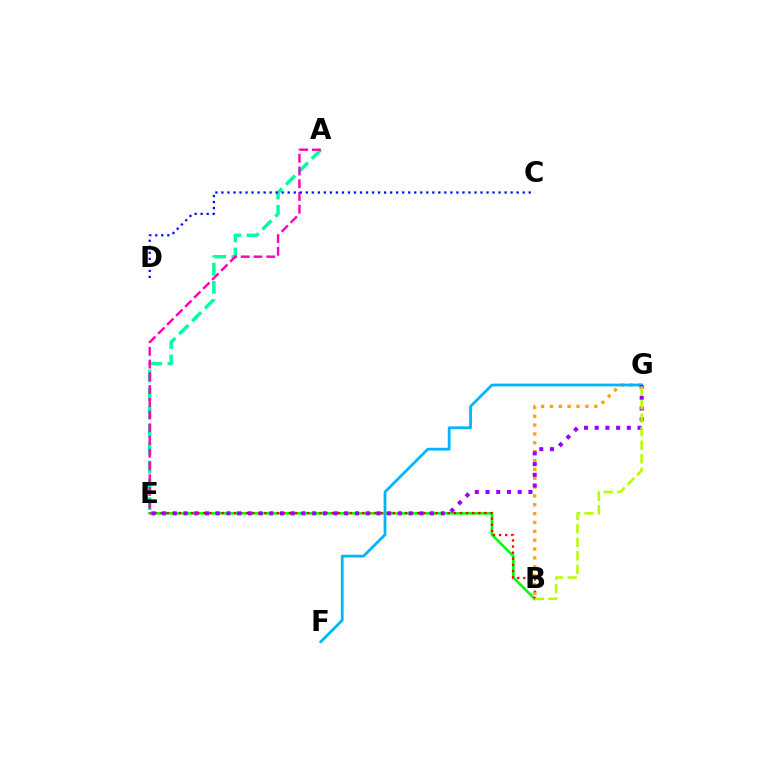{('B', 'E'): [{'color': '#08ff00', 'line_style': 'solid', 'thickness': 1.91}, {'color': '#ff0000', 'line_style': 'dotted', 'thickness': 1.66}], ('B', 'G'): [{'color': '#ffa500', 'line_style': 'dotted', 'thickness': 2.41}, {'color': '#b3ff00', 'line_style': 'dashed', 'thickness': 1.84}], ('A', 'E'): [{'color': '#00ff9d', 'line_style': 'dashed', 'thickness': 2.48}, {'color': '#ff00bd', 'line_style': 'dashed', 'thickness': 1.73}], ('F', 'G'): [{'color': '#00b5ff', 'line_style': 'solid', 'thickness': 1.99}], ('E', 'G'): [{'color': '#9b00ff', 'line_style': 'dotted', 'thickness': 2.91}], ('C', 'D'): [{'color': '#0010ff', 'line_style': 'dotted', 'thickness': 1.64}]}